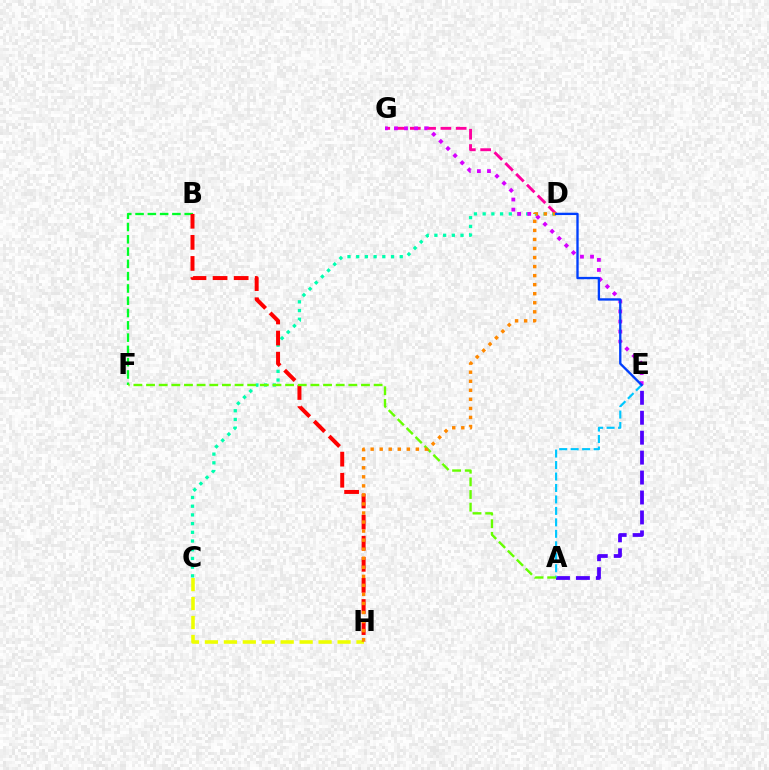{('A', 'E'): [{'color': '#4f00ff', 'line_style': 'dashed', 'thickness': 2.71}, {'color': '#00c7ff', 'line_style': 'dashed', 'thickness': 1.56}], ('C', 'D'): [{'color': '#00ffaf', 'line_style': 'dotted', 'thickness': 2.37}], ('B', 'F'): [{'color': '#00ff27', 'line_style': 'dashed', 'thickness': 1.67}], ('D', 'G'): [{'color': '#ff00a0', 'line_style': 'dashed', 'thickness': 2.08}], ('C', 'H'): [{'color': '#eeff00', 'line_style': 'dashed', 'thickness': 2.57}], ('B', 'H'): [{'color': '#ff0000', 'line_style': 'dashed', 'thickness': 2.87}], ('E', 'G'): [{'color': '#d600ff', 'line_style': 'dotted', 'thickness': 2.74}], ('A', 'F'): [{'color': '#66ff00', 'line_style': 'dashed', 'thickness': 1.72}], ('D', 'H'): [{'color': '#ff8800', 'line_style': 'dotted', 'thickness': 2.46}], ('D', 'E'): [{'color': '#003fff', 'line_style': 'solid', 'thickness': 1.68}]}